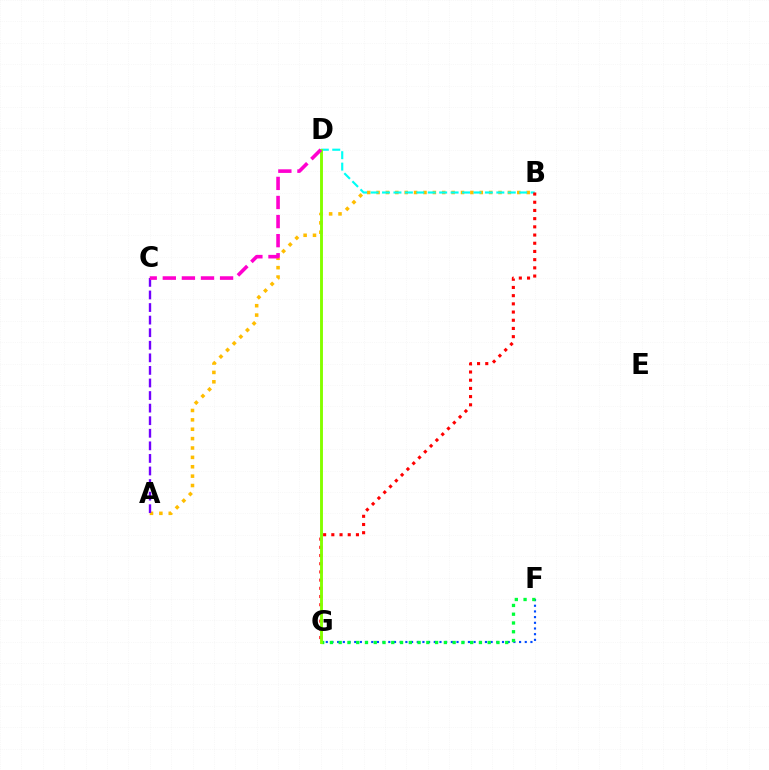{('A', 'B'): [{'color': '#ffbd00', 'line_style': 'dotted', 'thickness': 2.55}], ('B', 'D'): [{'color': '#00fff6', 'line_style': 'dashed', 'thickness': 1.55}], ('F', 'G'): [{'color': '#004bff', 'line_style': 'dotted', 'thickness': 1.54}, {'color': '#00ff39', 'line_style': 'dotted', 'thickness': 2.38}], ('B', 'G'): [{'color': '#ff0000', 'line_style': 'dotted', 'thickness': 2.23}], ('A', 'C'): [{'color': '#7200ff', 'line_style': 'dashed', 'thickness': 1.71}], ('D', 'G'): [{'color': '#84ff00', 'line_style': 'solid', 'thickness': 2.09}], ('C', 'D'): [{'color': '#ff00cf', 'line_style': 'dashed', 'thickness': 2.59}]}